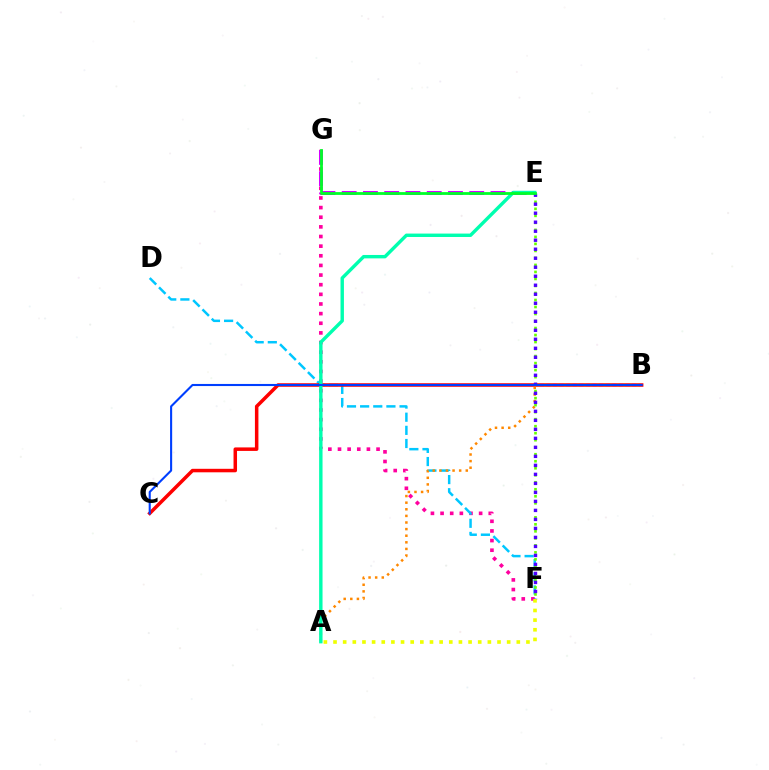{('F', 'G'): [{'color': '#ff00a0', 'line_style': 'dotted', 'thickness': 2.62}], ('E', 'G'): [{'color': '#d600ff', 'line_style': 'dashed', 'thickness': 2.89}, {'color': '#00ff27', 'line_style': 'solid', 'thickness': 2.01}], ('D', 'F'): [{'color': '#00c7ff', 'line_style': 'dashed', 'thickness': 1.79}], ('B', 'C'): [{'color': '#ff0000', 'line_style': 'solid', 'thickness': 2.52}, {'color': '#003fff', 'line_style': 'solid', 'thickness': 1.51}], ('A', 'B'): [{'color': '#ff8800', 'line_style': 'dotted', 'thickness': 1.8}], ('A', 'E'): [{'color': '#00ffaf', 'line_style': 'solid', 'thickness': 2.45}], ('E', 'F'): [{'color': '#66ff00', 'line_style': 'dotted', 'thickness': 1.9}, {'color': '#4f00ff', 'line_style': 'dotted', 'thickness': 2.45}], ('A', 'F'): [{'color': '#eeff00', 'line_style': 'dotted', 'thickness': 2.62}]}